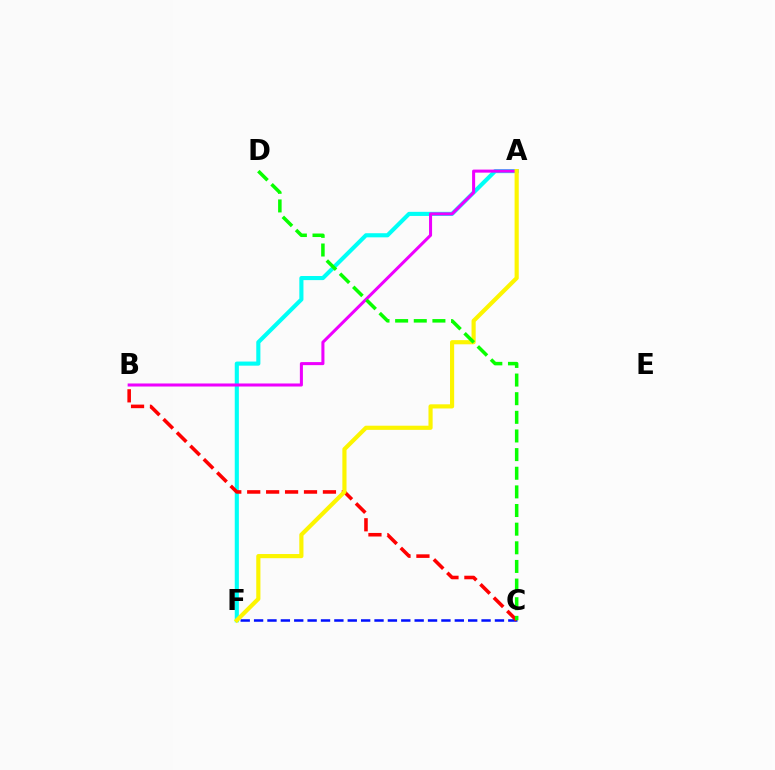{('C', 'F'): [{'color': '#0010ff', 'line_style': 'dashed', 'thickness': 1.82}], ('A', 'F'): [{'color': '#00fff6', 'line_style': 'solid', 'thickness': 2.96}, {'color': '#fcf500', 'line_style': 'solid', 'thickness': 2.99}], ('A', 'B'): [{'color': '#ee00ff', 'line_style': 'solid', 'thickness': 2.19}], ('B', 'C'): [{'color': '#ff0000', 'line_style': 'dashed', 'thickness': 2.57}], ('C', 'D'): [{'color': '#08ff00', 'line_style': 'dashed', 'thickness': 2.53}]}